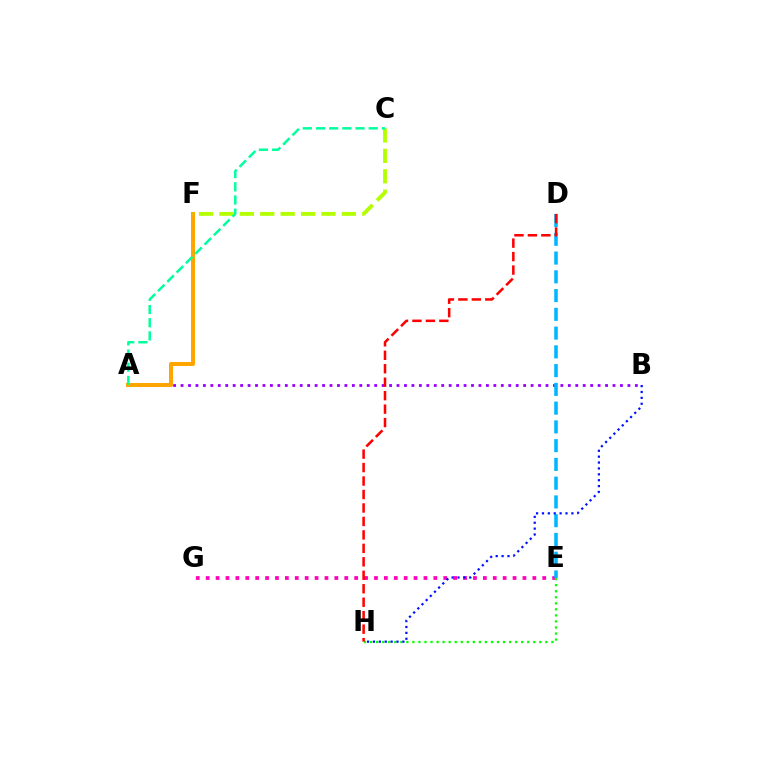{('E', 'G'): [{'color': '#ff00bd', 'line_style': 'dotted', 'thickness': 2.69}], ('A', 'B'): [{'color': '#9b00ff', 'line_style': 'dotted', 'thickness': 2.02}], ('E', 'H'): [{'color': '#08ff00', 'line_style': 'dotted', 'thickness': 1.64}], ('A', 'F'): [{'color': '#ffa500', 'line_style': 'solid', 'thickness': 2.89}], ('D', 'E'): [{'color': '#00b5ff', 'line_style': 'dashed', 'thickness': 2.55}], ('D', 'H'): [{'color': '#ff0000', 'line_style': 'dashed', 'thickness': 1.83}], ('C', 'F'): [{'color': '#b3ff00', 'line_style': 'dashed', 'thickness': 2.77}], ('B', 'H'): [{'color': '#0010ff', 'line_style': 'dotted', 'thickness': 1.6}], ('A', 'C'): [{'color': '#00ff9d', 'line_style': 'dashed', 'thickness': 1.79}]}